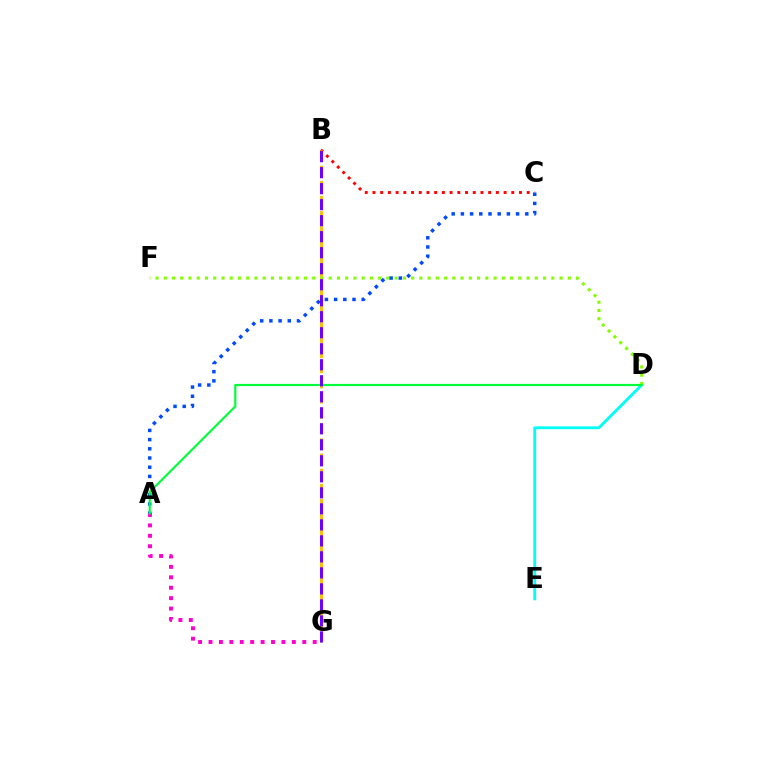{('A', 'G'): [{'color': '#ff00cf', 'line_style': 'dotted', 'thickness': 2.83}], ('D', 'E'): [{'color': '#00fff6', 'line_style': 'solid', 'thickness': 2.05}], ('B', 'C'): [{'color': '#ff0000', 'line_style': 'dotted', 'thickness': 2.1}], ('B', 'G'): [{'color': '#ffbd00', 'line_style': 'dashed', 'thickness': 2.06}, {'color': '#7200ff', 'line_style': 'dashed', 'thickness': 2.17}], ('D', 'F'): [{'color': '#84ff00', 'line_style': 'dotted', 'thickness': 2.24}], ('A', 'C'): [{'color': '#004bff', 'line_style': 'dotted', 'thickness': 2.5}], ('A', 'D'): [{'color': '#00ff39', 'line_style': 'solid', 'thickness': 1.56}]}